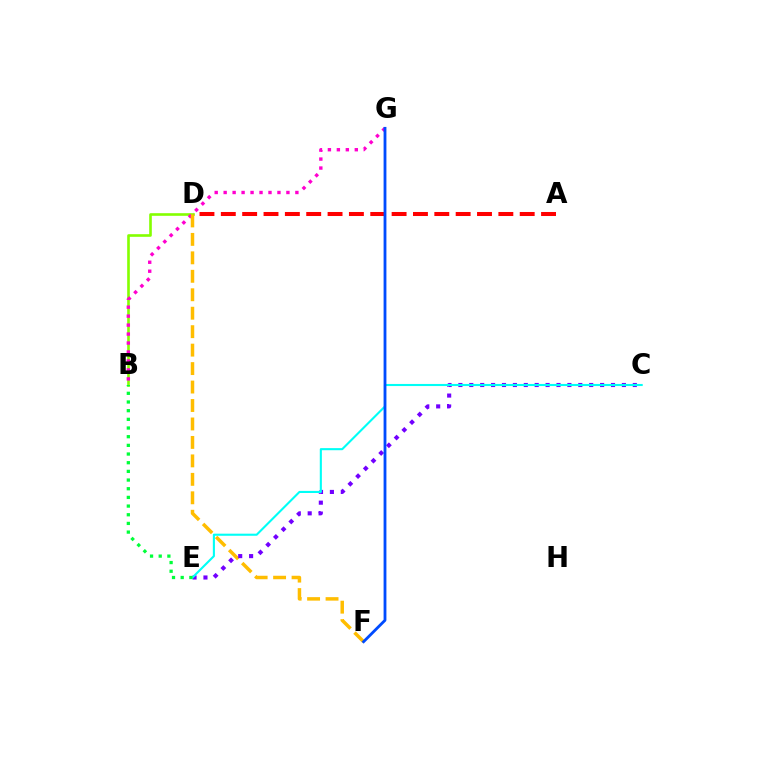{('B', 'D'): [{'color': '#84ff00', 'line_style': 'solid', 'thickness': 1.89}], ('B', 'G'): [{'color': '#ff00cf', 'line_style': 'dotted', 'thickness': 2.44}], ('D', 'F'): [{'color': '#ffbd00', 'line_style': 'dashed', 'thickness': 2.51}], ('C', 'E'): [{'color': '#7200ff', 'line_style': 'dotted', 'thickness': 2.96}, {'color': '#00fff6', 'line_style': 'solid', 'thickness': 1.51}], ('A', 'D'): [{'color': '#ff0000', 'line_style': 'dashed', 'thickness': 2.9}], ('F', 'G'): [{'color': '#004bff', 'line_style': 'solid', 'thickness': 2.03}], ('B', 'E'): [{'color': '#00ff39', 'line_style': 'dotted', 'thickness': 2.36}]}